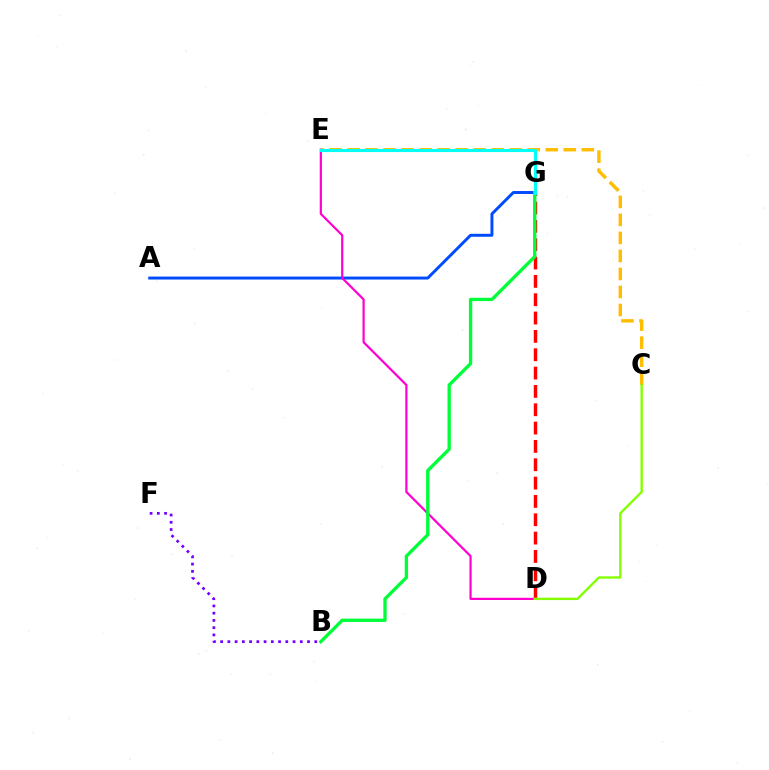{('A', 'G'): [{'color': '#004bff', 'line_style': 'solid', 'thickness': 2.12}], ('C', 'E'): [{'color': '#ffbd00', 'line_style': 'dashed', 'thickness': 2.45}], ('B', 'F'): [{'color': '#7200ff', 'line_style': 'dotted', 'thickness': 1.97}], ('D', 'E'): [{'color': '#ff00cf', 'line_style': 'solid', 'thickness': 1.59}], ('D', 'G'): [{'color': '#ff0000', 'line_style': 'dashed', 'thickness': 2.49}], ('C', 'D'): [{'color': '#84ff00', 'line_style': 'solid', 'thickness': 1.71}], ('B', 'G'): [{'color': '#00ff39', 'line_style': 'solid', 'thickness': 2.39}], ('E', 'G'): [{'color': '#00fff6', 'line_style': 'solid', 'thickness': 2.25}]}